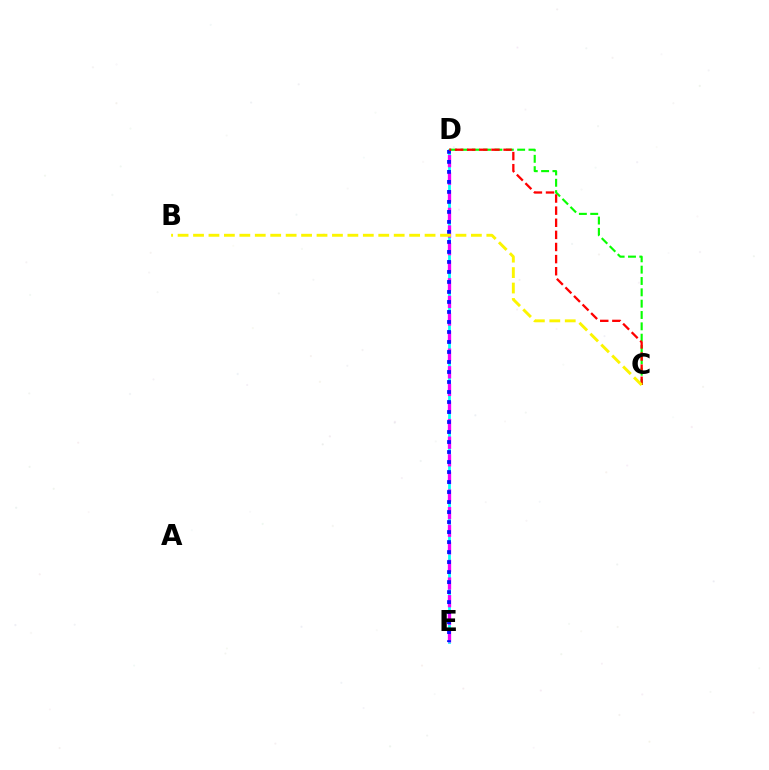{('C', 'D'): [{'color': '#08ff00', 'line_style': 'dashed', 'thickness': 1.54}, {'color': '#ff0000', 'line_style': 'dashed', 'thickness': 1.65}], ('D', 'E'): [{'color': '#00fff6', 'line_style': 'solid', 'thickness': 1.99}, {'color': '#ee00ff', 'line_style': 'dashed', 'thickness': 2.39}, {'color': '#0010ff', 'line_style': 'dotted', 'thickness': 2.72}], ('B', 'C'): [{'color': '#fcf500', 'line_style': 'dashed', 'thickness': 2.1}]}